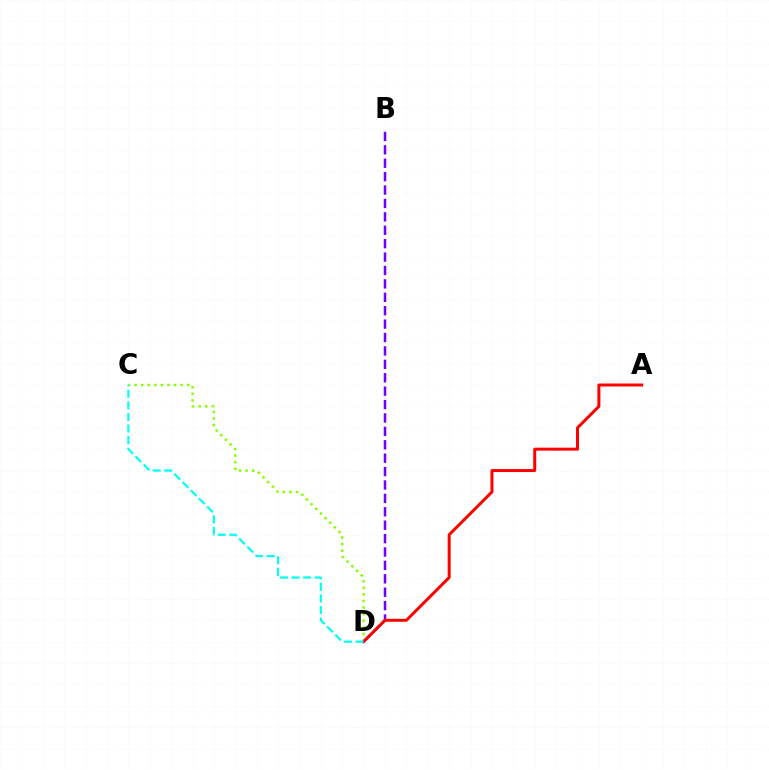{('B', 'D'): [{'color': '#7200ff', 'line_style': 'dashed', 'thickness': 1.82}], ('C', 'D'): [{'color': '#84ff00', 'line_style': 'dotted', 'thickness': 1.79}, {'color': '#00fff6', 'line_style': 'dashed', 'thickness': 1.57}], ('A', 'D'): [{'color': '#ff0000', 'line_style': 'solid', 'thickness': 2.15}]}